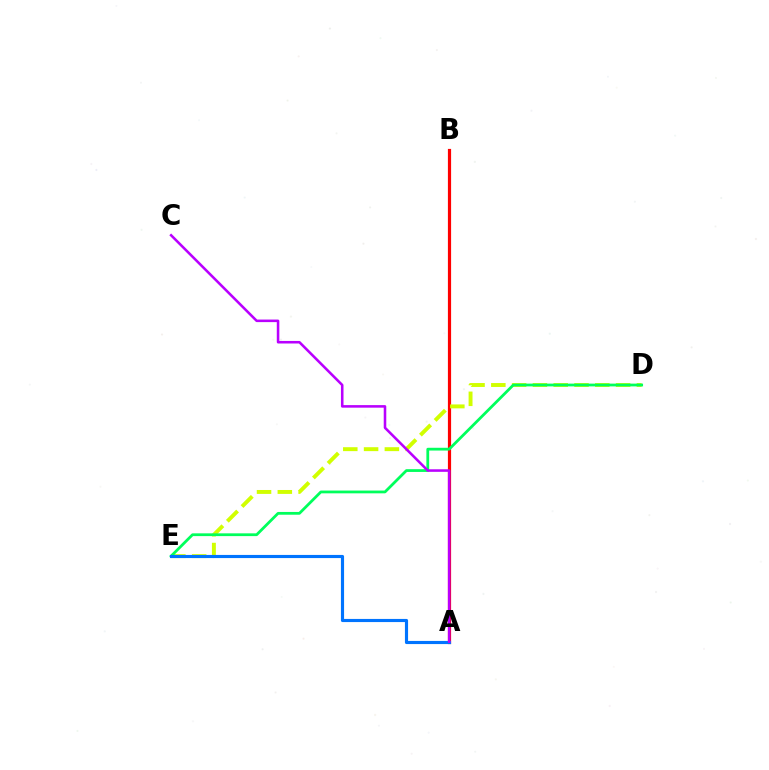{('A', 'B'): [{'color': '#ff0000', 'line_style': 'solid', 'thickness': 2.3}], ('D', 'E'): [{'color': '#d1ff00', 'line_style': 'dashed', 'thickness': 2.82}, {'color': '#00ff5c', 'line_style': 'solid', 'thickness': 2.0}], ('A', 'E'): [{'color': '#0074ff', 'line_style': 'solid', 'thickness': 2.26}], ('A', 'C'): [{'color': '#b900ff', 'line_style': 'solid', 'thickness': 1.84}]}